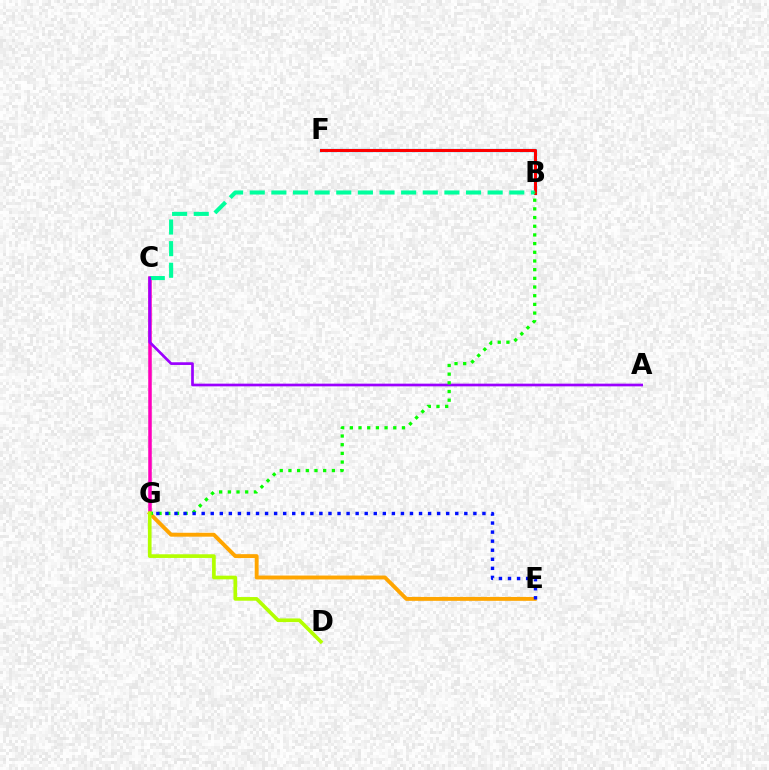{('C', 'G'): [{'color': '#ff00bd', 'line_style': 'solid', 'thickness': 2.54}], ('B', 'F'): [{'color': '#00b5ff', 'line_style': 'solid', 'thickness': 2.34}, {'color': '#ff0000', 'line_style': 'solid', 'thickness': 2.17}], ('B', 'C'): [{'color': '#00ff9d', 'line_style': 'dashed', 'thickness': 2.94}], ('E', 'G'): [{'color': '#ffa500', 'line_style': 'solid', 'thickness': 2.81}, {'color': '#0010ff', 'line_style': 'dotted', 'thickness': 2.46}], ('A', 'C'): [{'color': '#9b00ff', 'line_style': 'solid', 'thickness': 1.94}], ('B', 'G'): [{'color': '#08ff00', 'line_style': 'dotted', 'thickness': 2.36}], ('D', 'G'): [{'color': '#b3ff00', 'line_style': 'solid', 'thickness': 2.65}]}